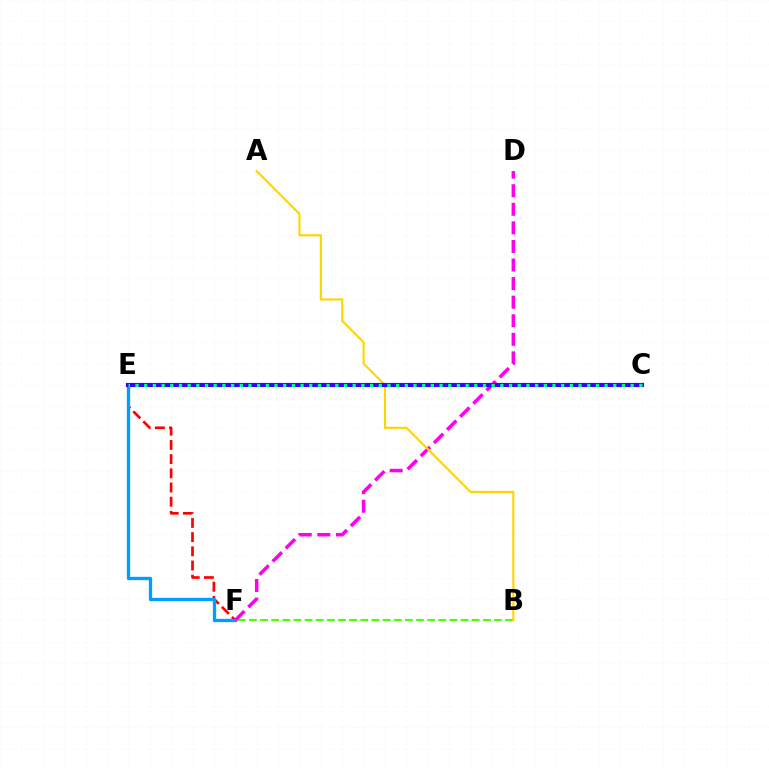{('E', 'F'): [{'color': '#ff0000', 'line_style': 'dashed', 'thickness': 1.93}, {'color': '#009eff', 'line_style': 'solid', 'thickness': 2.39}], ('B', 'F'): [{'color': '#4fff00', 'line_style': 'dashed', 'thickness': 1.51}], ('D', 'F'): [{'color': '#ff00ed', 'line_style': 'dashed', 'thickness': 2.52}], ('A', 'B'): [{'color': '#ffd500', 'line_style': 'solid', 'thickness': 1.54}], ('C', 'E'): [{'color': '#3700ff', 'line_style': 'solid', 'thickness': 2.99}, {'color': '#00ff86', 'line_style': 'dotted', 'thickness': 2.36}]}